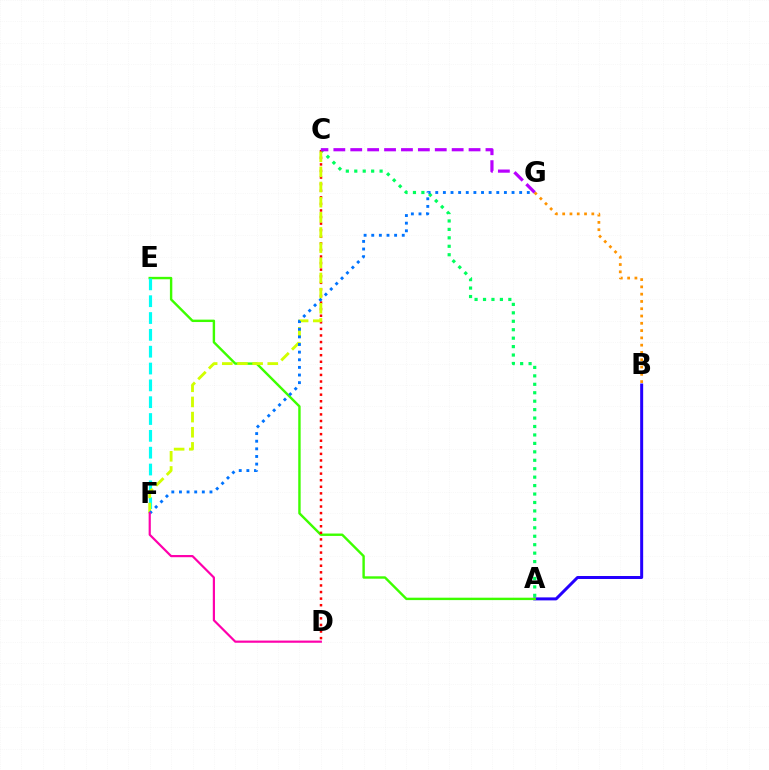{('A', 'C'): [{'color': '#00ff5c', 'line_style': 'dotted', 'thickness': 2.29}], ('A', 'B'): [{'color': '#2500ff', 'line_style': 'solid', 'thickness': 2.16}], ('A', 'E'): [{'color': '#3dff00', 'line_style': 'solid', 'thickness': 1.73}], ('C', 'D'): [{'color': '#ff0000', 'line_style': 'dotted', 'thickness': 1.79}], ('E', 'F'): [{'color': '#00fff6', 'line_style': 'dashed', 'thickness': 2.29}], ('C', 'F'): [{'color': '#d1ff00', 'line_style': 'dashed', 'thickness': 2.06}], ('C', 'G'): [{'color': '#b900ff', 'line_style': 'dashed', 'thickness': 2.3}], ('F', 'G'): [{'color': '#0074ff', 'line_style': 'dotted', 'thickness': 2.07}], ('B', 'G'): [{'color': '#ff9400', 'line_style': 'dotted', 'thickness': 1.98}], ('D', 'F'): [{'color': '#ff00ac', 'line_style': 'solid', 'thickness': 1.58}]}